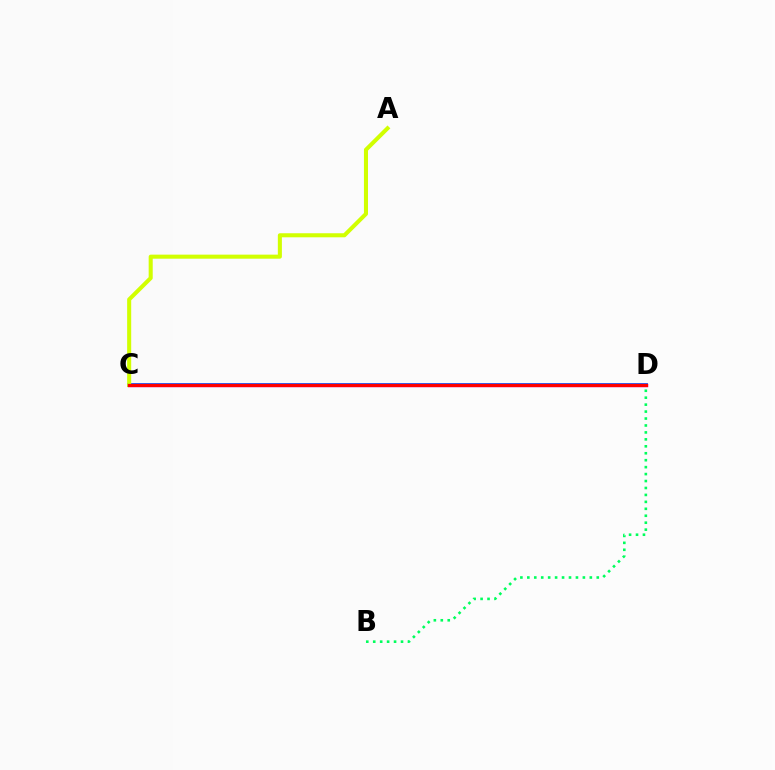{('B', 'D'): [{'color': '#00ff5c', 'line_style': 'dotted', 'thickness': 1.89}], ('C', 'D'): [{'color': '#0074ff', 'line_style': 'solid', 'thickness': 2.79}, {'color': '#b900ff', 'line_style': 'solid', 'thickness': 2.38}, {'color': '#ff0000', 'line_style': 'solid', 'thickness': 2.34}], ('A', 'C'): [{'color': '#d1ff00', 'line_style': 'solid', 'thickness': 2.92}]}